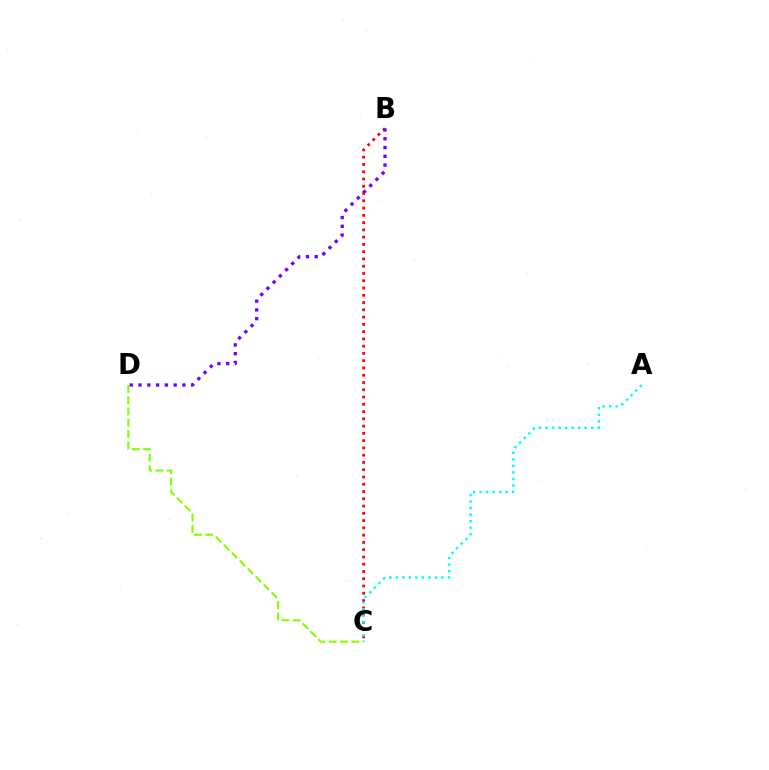{('C', 'D'): [{'color': '#84ff00', 'line_style': 'dashed', 'thickness': 1.53}], ('B', 'C'): [{'color': '#ff0000', 'line_style': 'dotted', 'thickness': 1.97}], ('A', 'C'): [{'color': '#00fff6', 'line_style': 'dotted', 'thickness': 1.78}], ('B', 'D'): [{'color': '#7200ff', 'line_style': 'dotted', 'thickness': 2.38}]}